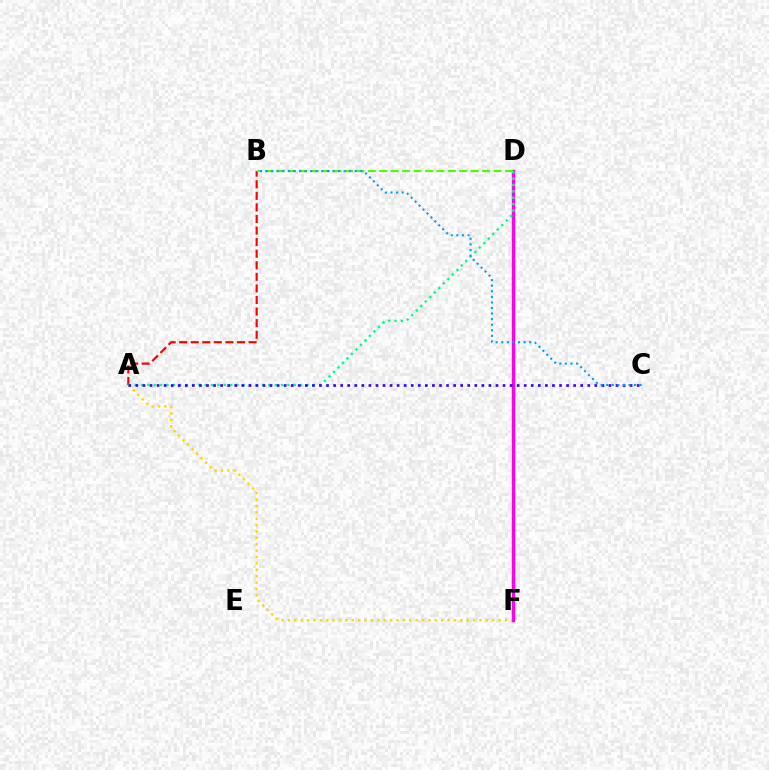{('A', 'B'): [{'color': '#ff0000', 'line_style': 'dashed', 'thickness': 1.57}], ('A', 'F'): [{'color': '#ffd500', 'line_style': 'dotted', 'thickness': 1.73}], ('D', 'F'): [{'color': '#ff00ed', 'line_style': 'solid', 'thickness': 2.46}], ('A', 'D'): [{'color': '#00ff86', 'line_style': 'dotted', 'thickness': 1.73}], ('A', 'C'): [{'color': '#3700ff', 'line_style': 'dotted', 'thickness': 1.92}], ('B', 'D'): [{'color': '#4fff00', 'line_style': 'dashed', 'thickness': 1.55}], ('B', 'C'): [{'color': '#009eff', 'line_style': 'dotted', 'thickness': 1.51}]}